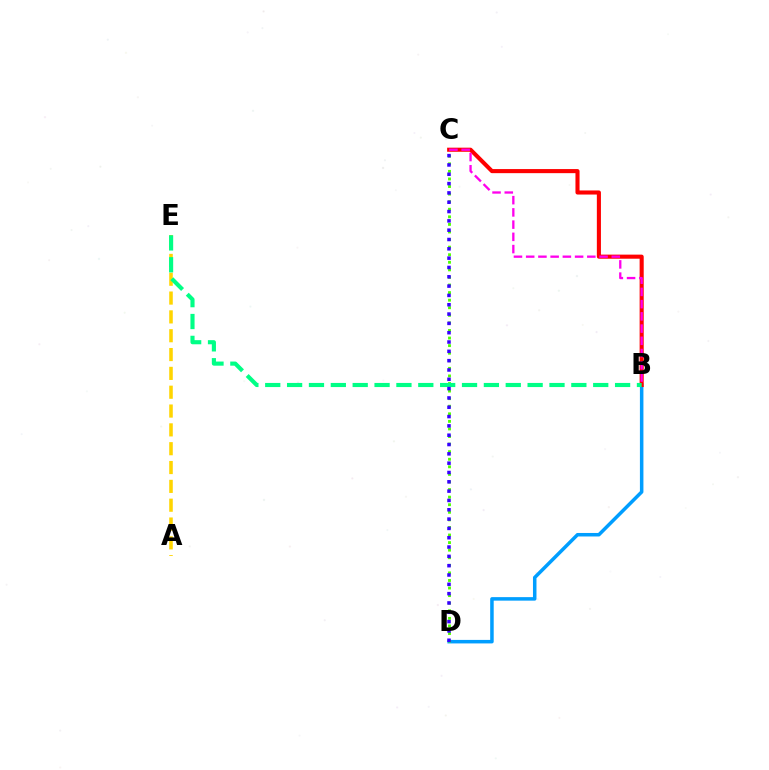{('B', 'D'): [{'color': '#009eff', 'line_style': 'solid', 'thickness': 2.53}], ('B', 'C'): [{'color': '#ff0000', 'line_style': 'solid', 'thickness': 2.94}, {'color': '#ff00ed', 'line_style': 'dashed', 'thickness': 1.66}], ('C', 'D'): [{'color': '#4fff00', 'line_style': 'dotted', 'thickness': 2.06}, {'color': '#3700ff', 'line_style': 'dotted', 'thickness': 2.53}], ('A', 'E'): [{'color': '#ffd500', 'line_style': 'dashed', 'thickness': 2.56}], ('B', 'E'): [{'color': '#00ff86', 'line_style': 'dashed', 'thickness': 2.97}]}